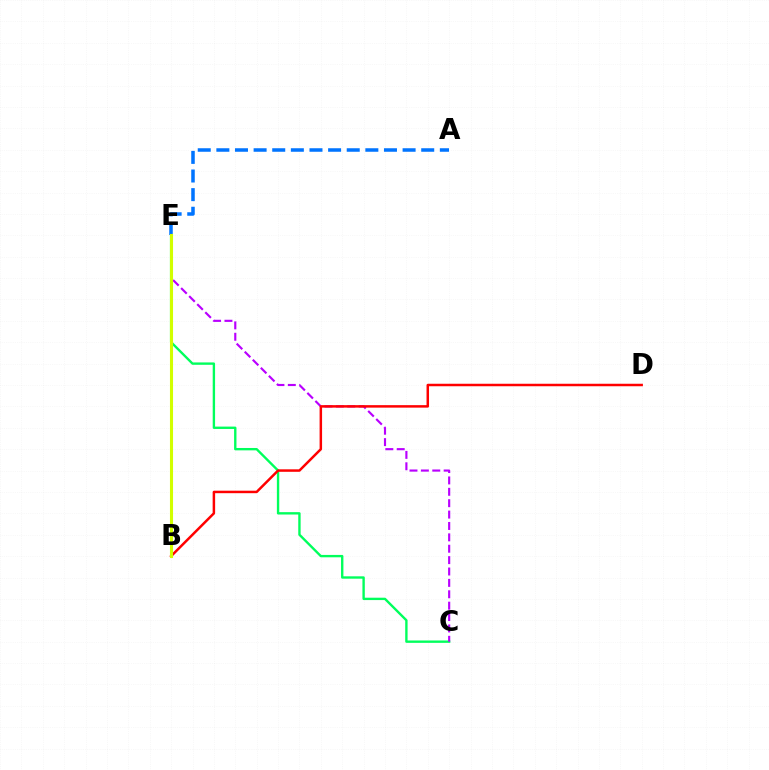{('C', 'E'): [{'color': '#00ff5c', 'line_style': 'solid', 'thickness': 1.71}, {'color': '#b900ff', 'line_style': 'dashed', 'thickness': 1.55}], ('B', 'D'): [{'color': '#ff0000', 'line_style': 'solid', 'thickness': 1.79}], ('A', 'E'): [{'color': '#0074ff', 'line_style': 'dashed', 'thickness': 2.53}], ('B', 'E'): [{'color': '#d1ff00', 'line_style': 'solid', 'thickness': 2.22}]}